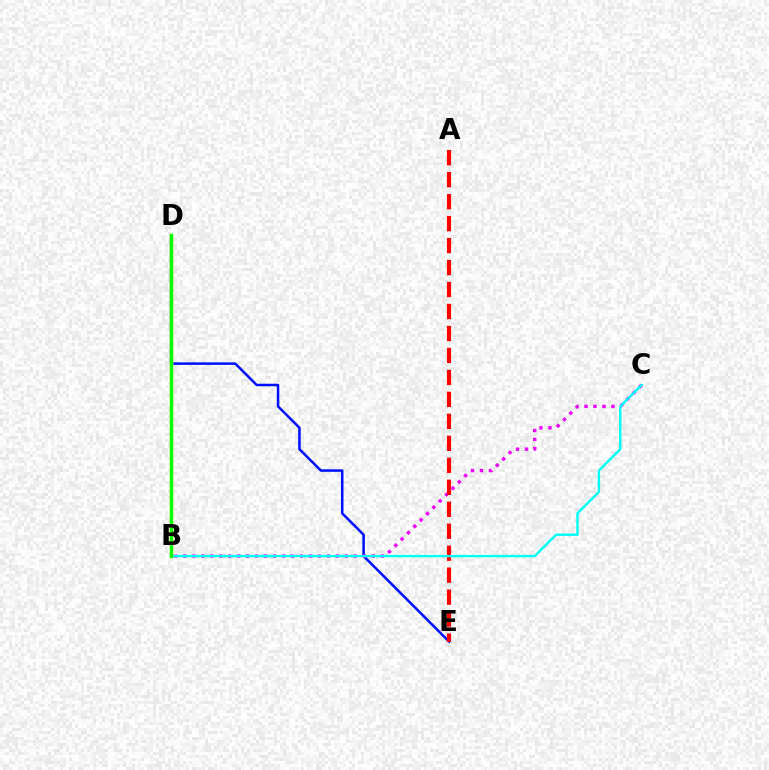{('D', 'E'): [{'color': '#0010ff', 'line_style': 'solid', 'thickness': 1.82}], ('B', 'D'): [{'color': '#fcf500', 'line_style': 'solid', 'thickness': 2.43}, {'color': '#08ff00', 'line_style': 'solid', 'thickness': 2.46}], ('B', 'C'): [{'color': '#ee00ff', 'line_style': 'dotted', 'thickness': 2.44}, {'color': '#00fff6', 'line_style': 'solid', 'thickness': 1.72}], ('A', 'E'): [{'color': '#ff0000', 'line_style': 'dashed', 'thickness': 2.99}]}